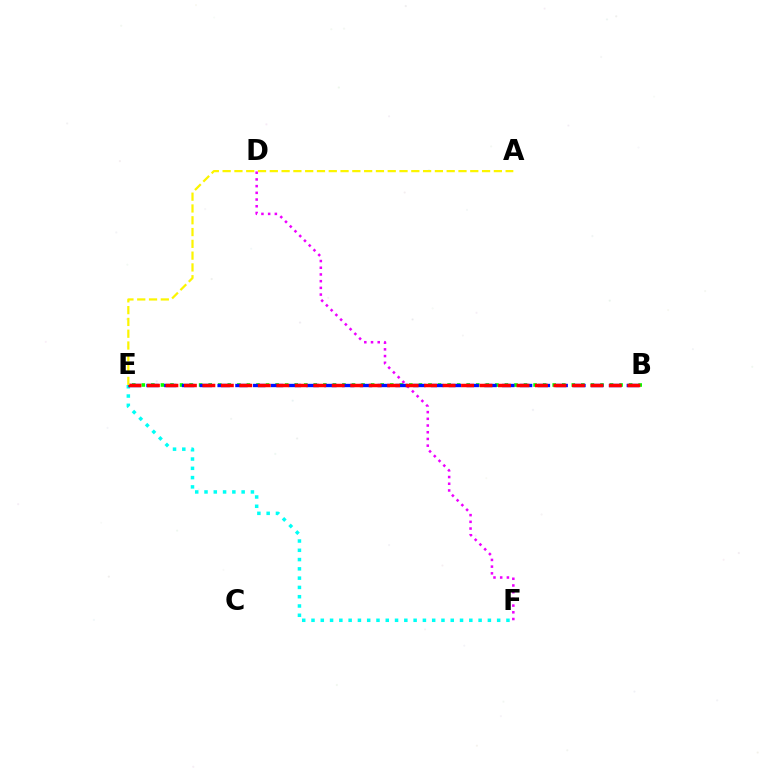{('E', 'F'): [{'color': '#00fff6', 'line_style': 'dotted', 'thickness': 2.52}], ('B', 'E'): [{'color': '#08ff00', 'line_style': 'dotted', 'thickness': 2.6}, {'color': '#0010ff', 'line_style': 'dashed', 'thickness': 2.42}, {'color': '#ff0000', 'line_style': 'dashed', 'thickness': 2.51}], ('D', 'F'): [{'color': '#ee00ff', 'line_style': 'dotted', 'thickness': 1.82}], ('A', 'E'): [{'color': '#fcf500', 'line_style': 'dashed', 'thickness': 1.6}]}